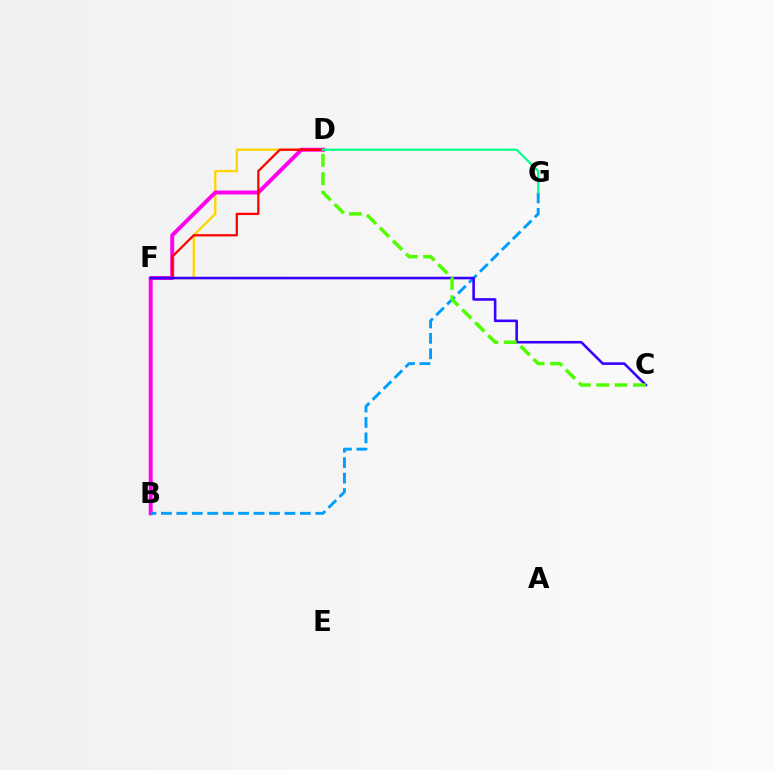{('D', 'F'): [{'color': '#ffd500', 'line_style': 'solid', 'thickness': 1.65}, {'color': '#ff0000', 'line_style': 'solid', 'thickness': 1.63}], ('B', 'D'): [{'color': '#ff00ed', 'line_style': 'solid', 'thickness': 2.83}], ('B', 'G'): [{'color': '#009eff', 'line_style': 'dashed', 'thickness': 2.1}], ('C', 'F'): [{'color': '#3700ff', 'line_style': 'solid', 'thickness': 1.86}], ('D', 'G'): [{'color': '#00ff86', 'line_style': 'solid', 'thickness': 1.53}], ('C', 'D'): [{'color': '#4fff00', 'line_style': 'dashed', 'thickness': 2.49}]}